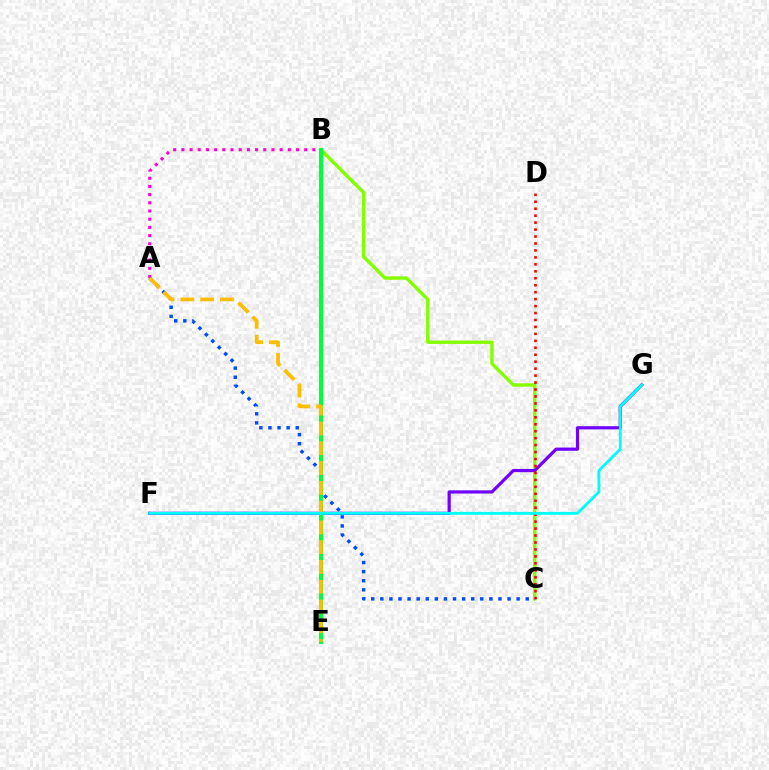{('B', 'C'): [{'color': '#84ff00', 'line_style': 'solid', 'thickness': 2.46}], ('F', 'G'): [{'color': '#7200ff', 'line_style': 'solid', 'thickness': 2.3}, {'color': '#00fff6', 'line_style': 'solid', 'thickness': 2.05}], ('A', 'B'): [{'color': '#ff00cf', 'line_style': 'dotted', 'thickness': 2.22}], ('C', 'D'): [{'color': '#ff0000', 'line_style': 'dotted', 'thickness': 1.89}], ('A', 'C'): [{'color': '#004bff', 'line_style': 'dotted', 'thickness': 2.47}], ('B', 'E'): [{'color': '#00ff39', 'line_style': 'solid', 'thickness': 2.94}], ('A', 'E'): [{'color': '#ffbd00', 'line_style': 'dashed', 'thickness': 2.69}]}